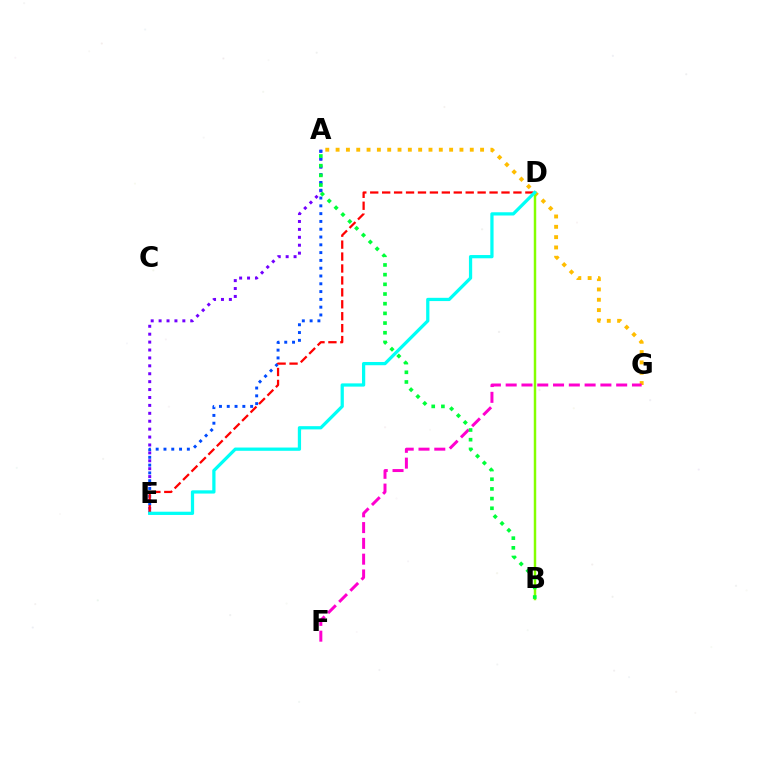{('A', 'G'): [{'color': '#ffbd00', 'line_style': 'dotted', 'thickness': 2.8}], ('B', 'D'): [{'color': '#84ff00', 'line_style': 'solid', 'thickness': 1.78}], ('A', 'E'): [{'color': '#7200ff', 'line_style': 'dotted', 'thickness': 2.15}, {'color': '#004bff', 'line_style': 'dotted', 'thickness': 2.12}], ('D', 'E'): [{'color': '#ff0000', 'line_style': 'dashed', 'thickness': 1.62}, {'color': '#00fff6', 'line_style': 'solid', 'thickness': 2.34}], ('F', 'G'): [{'color': '#ff00cf', 'line_style': 'dashed', 'thickness': 2.14}], ('A', 'B'): [{'color': '#00ff39', 'line_style': 'dotted', 'thickness': 2.63}]}